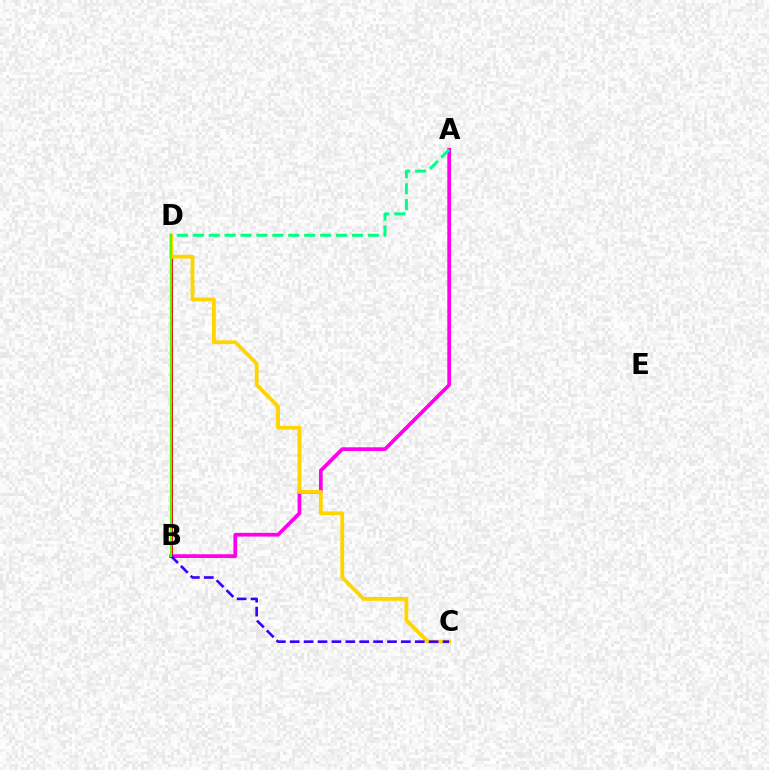{('B', 'D'): [{'color': '#009eff', 'line_style': 'dashed', 'thickness': 1.96}, {'color': '#ff0000', 'line_style': 'solid', 'thickness': 2.05}, {'color': '#4fff00', 'line_style': 'solid', 'thickness': 1.51}], ('A', 'B'): [{'color': '#ff00ed', 'line_style': 'solid', 'thickness': 2.68}], ('C', 'D'): [{'color': '#ffd500', 'line_style': 'solid', 'thickness': 2.74}], ('B', 'C'): [{'color': '#3700ff', 'line_style': 'dashed', 'thickness': 1.89}], ('A', 'D'): [{'color': '#00ff86', 'line_style': 'dashed', 'thickness': 2.16}]}